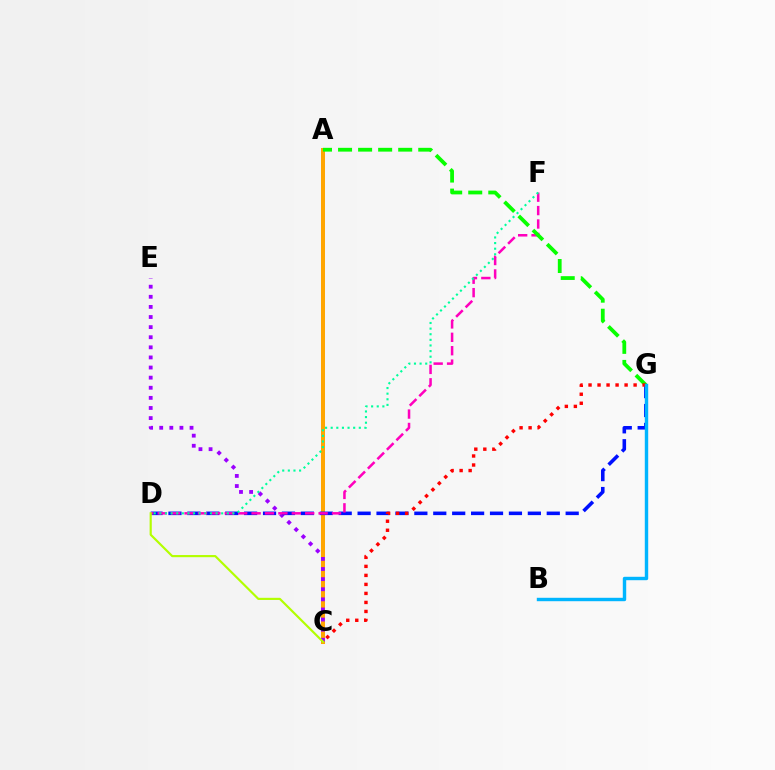{('A', 'C'): [{'color': '#ffa500', 'line_style': 'solid', 'thickness': 2.88}], ('C', 'E'): [{'color': '#9b00ff', 'line_style': 'dotted', 'thickness': 2.75}], ('D', 'G'): [{'color': '#0010ff', 'line_style': 'dashed', 'thickness': 2.57}], ('D', 'F'): [{'color': '#ff00bd', 'line_style': 'dashed', 'thickness': 1.82}, {'color': '#00ff9d', 'line_style': 'dotted', 'thickness': 1.53}], ('A', 'G'): [{'color': '#08ff00', 'line_style': 'dashed', 'thickness': 2.72}], ('C', 'G'): [{'color': '#ff0000', 'line_style': 'dotted', 'thickness': 2.45}], ('C', 'D'): [{'color': '#b3ff00', 'line_style': 'solid', 'thickness': 1.56}], ('B', 'G'): [{'color': '#00b5ff', 'line_style': 'solid', 'thickness': 2.46}]}